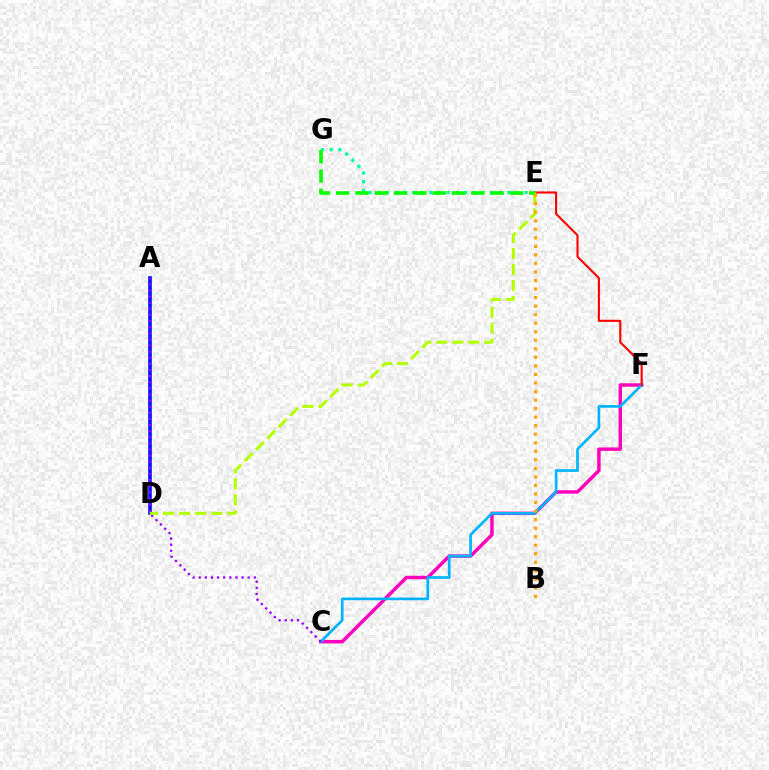{('C', 'F'): [{'color': '#ff00bd', 'line_style': 'solid', 'thickness': 2.48}, {'color': '#00b5ff', 'line_style': 'solid', 'thickness': 1.93}], ('A', 'D'): [{'color': '#0010ff', 'line_style': 'solid', 'thickness': 2.59}], ('E', 'G'): [{'color': '#00ff9d', 'line_style': 'dotted', 'thickness': 2.35}, {'color': '#08ff00', 'line_style': 'dashed', 'thickness': 2.62}], ('A', 'C'): [{'color': '#9b00ff', 'line_style': 'dotted', 'thickness': 1.66}], ('E', 'F'): [{'color': '#ff0000', 'line_style': 'solid', 'thickness': 1.52}], ('D', 'E'): [{'color': '#b3ff00', 'line_style': 'dashed', 'thickness': 2.18}], ('B', 'E'): [{'color': '#ffa500', 'line_style': 'dotted', 'thickness': 2.32}]}